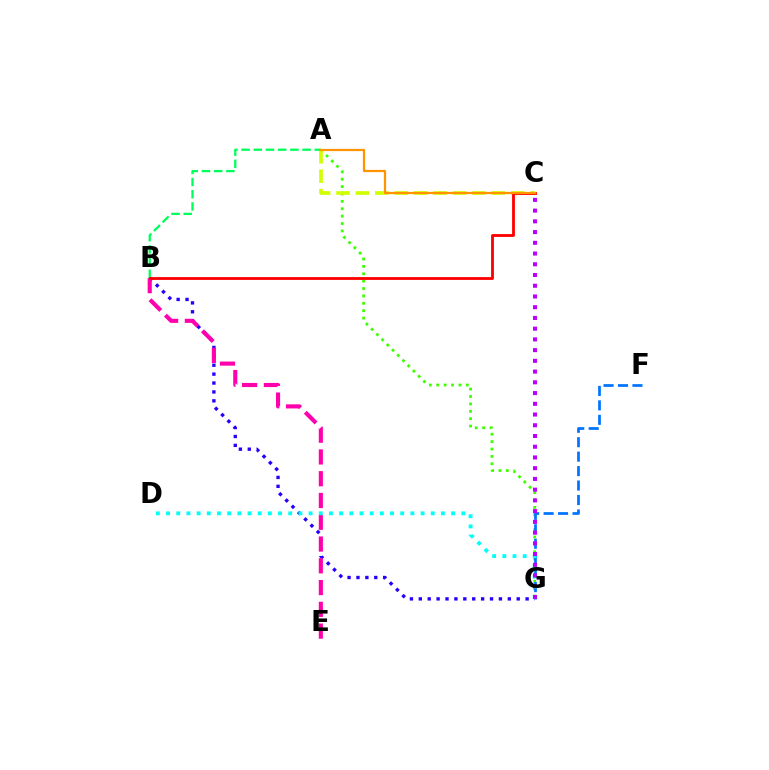{('A', 'G'): [{'color': '#3dff00', 'line_style': 'dotted', 'thickness': 2.01}], ('A', 'C'): [{'color': '#d1ff00', 'line_style': 'dashed', 'thickness': 2.64}, {'color': '#ff9400', 'line_style': 'solid', 'thickness': 1.6}], ('A', 'B'): [{'color': '#00ff5c', 'line_style': 'dashed', 'thickness': 1.66}], ('B', 'G'): [{'color': '#2500ff', 'line_style': 'dotted', 'thickness': 2.42}], ('B', 'E'): [{'color': '#ff00ac', 'line_style': 'dashed', 'thickness': 2.96}], ('B', 'C'): [{'color': '#ff0000', 'line_style': 'solid', 'thickness': 2.03}], ('F', 'G'): [{'color': '#0074ff', 'line_style': 'dashed', 'thickness': 1.96}], ('D', 'G'): [{'color': '#00fff6', 'line_style': 'dotted', 'thickness': 2.77}], ('C', 'G'): [{'color': '#b900ff', 'line_style': 'dotted', 'thickness': 2.92}]}